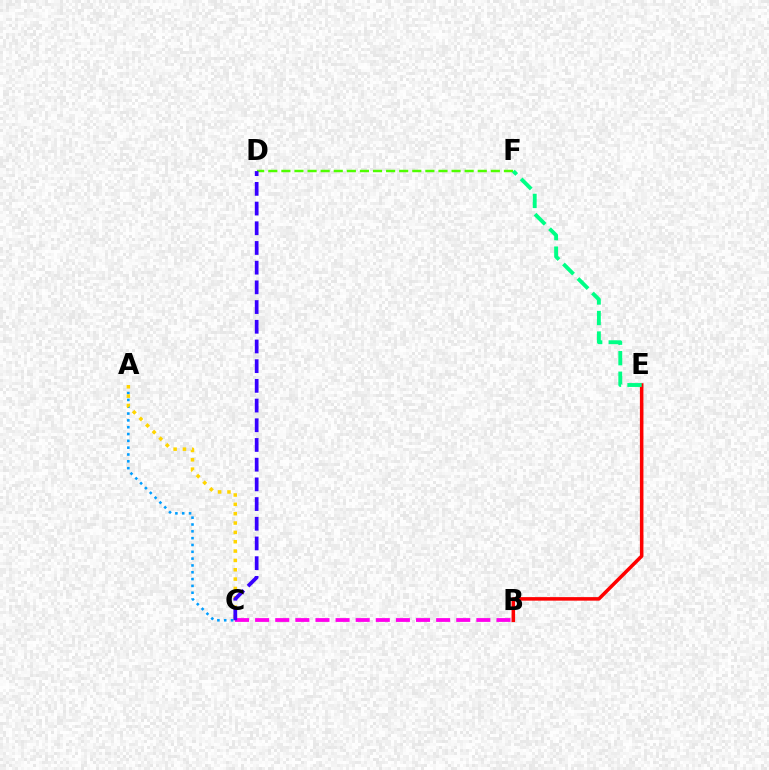{('B', 'E'): [{'color': '#ff0000', 'line_style': 'solid', 'thickness': 2.55}], ('D', 'F'): [{'color': '#4fff00', 'line_style': 'dashed', 'thickness': 1.78}], ('A', 'C'): [{'color': '#009eff', 'line_style': 'dotted', 'thickness': 1.85}, {'color': '#ffd500', 'line_style': 'dotted', 'thickness': 2.54}], ('B', 'C'): [{'color': '#ff00ed', 'line_style': 'dashed', 'thickness': 2.73}], ('C', 'D'): [{'color': '#3700ff', 'line_style': 'dashed', 'thickness': 2.68}], ('E', 'F'): [{'color': '#00ff86', 'line_style': 'dashed', 'thickness': 2.79}]}